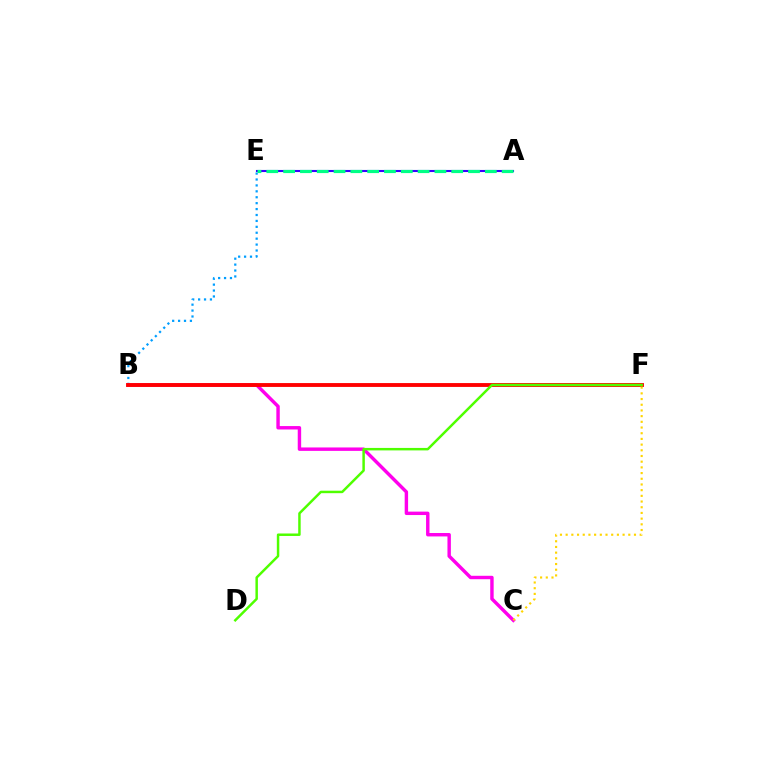{('A', 'E'): [{'color': '#3700ff', 'line_style': 'solid', 'thickness': 1.51}, {'color': '#00ff86', 'line_style': 'dashed', 'thickness': 2.28}], ('B', 'E'): [{'color': '#009eff', 'line_style': 'dotted', 'thickness': 1.61}], ('B', 'C'): [{'color': '#ff00ed', 'line_style': 'solid', 'thickness': 2.46}], ('B', 'F'): [{'color': '#ff0000', 'line_style': 'solid', 'thickness': 2.78}], ('C', 'F'): [{'color': '#ffd500', 'line_style': 'dotted', 'thickness': 1.55}], ('D', 'F'): [{'color': '#4fff00', 'line_style': 'solid', 'thickness': 1.78}]}